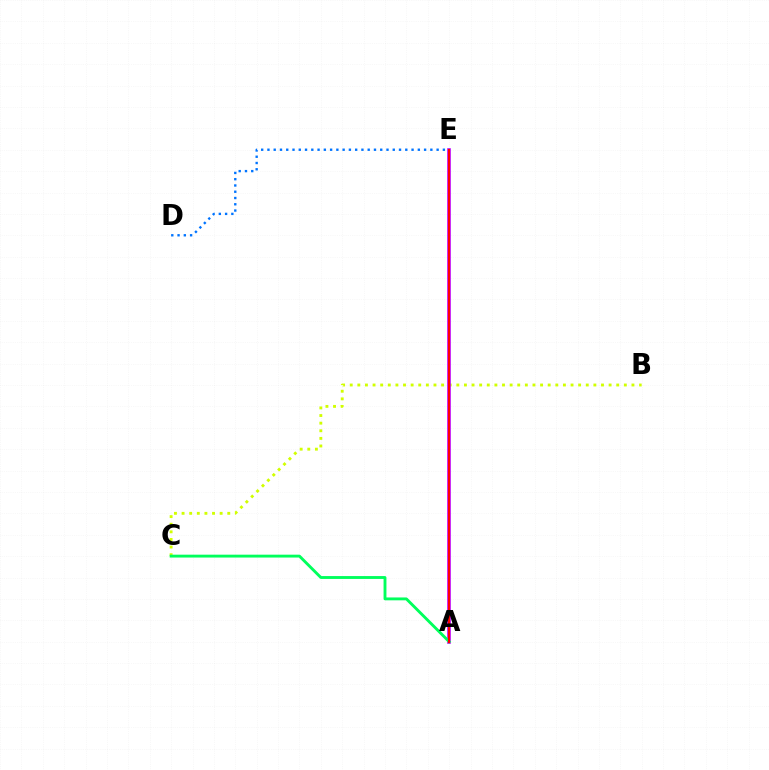{('B', 'C'): [{'color': '#d1ff00', 'line_style': 'dotted', 'thickness': 2.07}], ('A', 'E'): [{'color': '#b900ff', 'line_style': 'solid', 'thickness': 2.59}, {'color': '#ff0000', 'line_style': 'solid', 'thickness': 1.5}], ('A', 'C'): [{'color': '#00ff5c', 'line_style': 'solid', 'thickness': 2.07}], ('D', 'E'): [{'color': '#0074ff', 'line_style': 'dotted', 'thickness': 1.7}]}